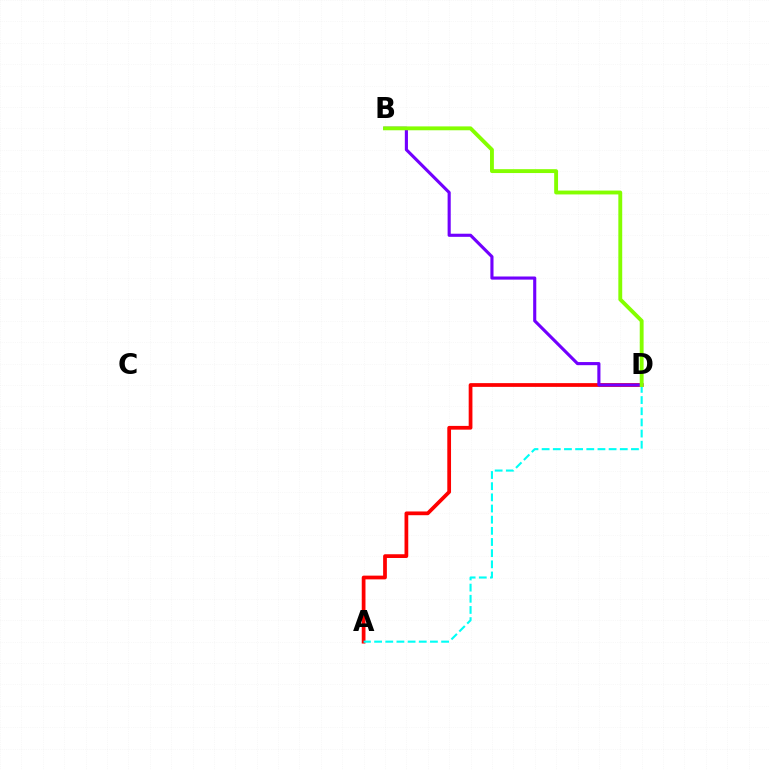{('A', 'D'): [{'color': '#ff0000', 'line_style': 'solid', 'thickness': 2.69}, {'color': '#00fff6', 'line_style': 'dashed', 'thickness': 1.52}], ('B', 'D'): [{'color': '#7200ff', 'line_style': 'solid', 'thickness': 2.25}, {'color': '#84ff00', 'line_style': 'solid', 'thickness': 2.79}]}